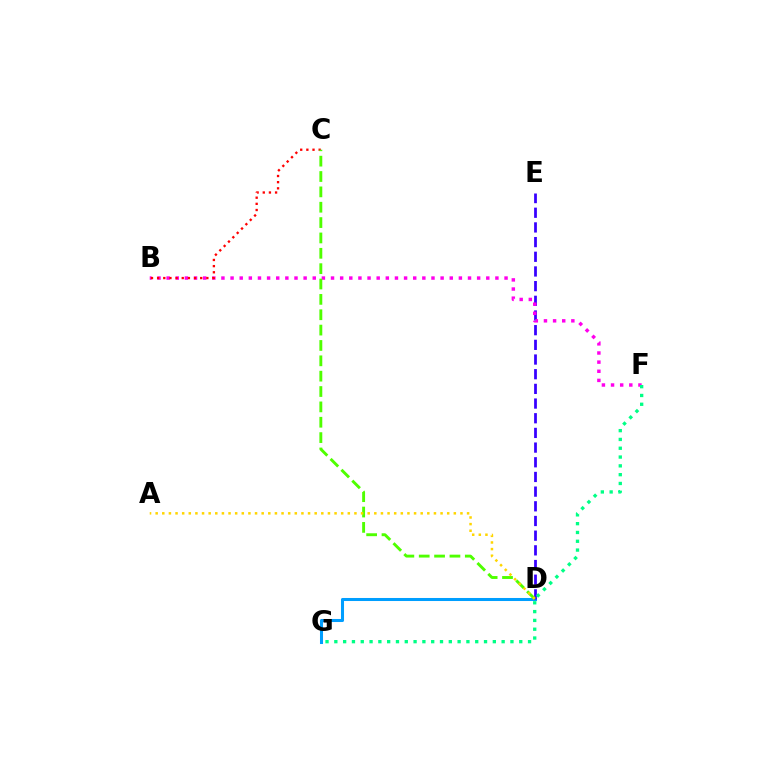{('D', 'G'): [{'color': '#009eff', 'line_style': 'solid', 'thickness': 2.19}], ('D', 'E'): [{'color': '#3700ff', 'line_style': 'dashed', 'thickness': 1.99}], ('B', 'F'): [{'color': '#ff00ed', 'line_style': 'dotted', 'thickness': 2.48}], ('B', 'C'): [{'color': '#ff0000', 'line_style': 'dotted', 'thickness': 1.67}], ('C', 'D'): [{'color': '#4fff00', 'line_style': 'dashed', 'thickness': 2.09}], ('A', 'D'): [{'color': '#ffd500', 'line_style': 'dotted', 'thickness': 1.8}], ('F', 'G'): [{'color': '#00ff86', 'line_style': 'dotted', 'thickness': 2.39}]}